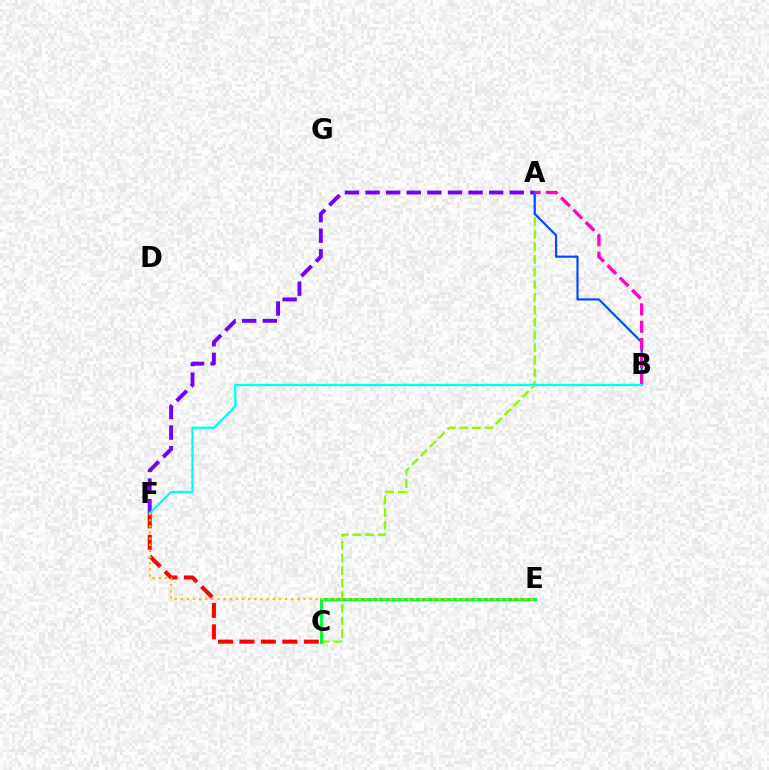{('A', 'C'): [{'color': '#84ff00', 'line_style': 'dashed', 'thickness': 1.71}], ('C', 'E'): [{'color': '#00ff39', 'line_style': 'solid', 'thickness': 2.17}], ('C', 'F'): [{'color': '#ff0000', 'line_style': 'dashed', 'thickness': 2.91}], ('A', 'F'): [{'color': '#7200ff', 'line_style': 'dashed', 'thickness': 2.8}], ('A', 'B'): [{'color': '#004bff', 'line_style': 'solid', 'thickness': 1.57}, {'color': '#ff00cf', 'line_style': 'dashed', 'thickness': 2.36}], ('B', 'F'): [{'color': '#00fff6', 'line_style': 'solid', 'thickness': 1.68}], ('E', 'F'): [{'color': '#ffbd00', 'line_style': 'dotted', 'thickness': 1.67}]}